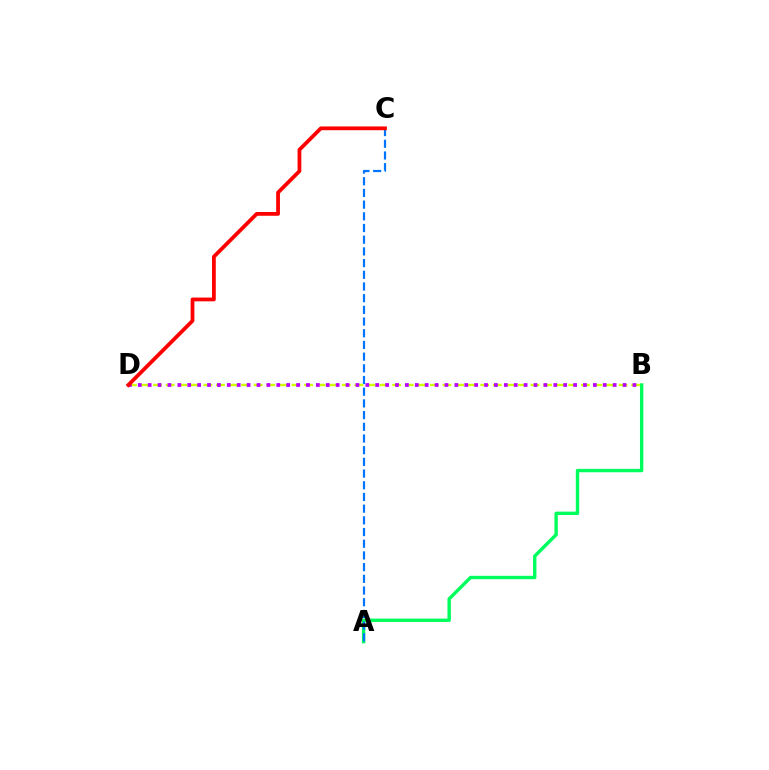{('A', 'B'): [{'color': '#00ff5c', 'line_style': 'solid', 'thickness': 2.45}], ('B', 'D'): [{'color': '#d1ff00', 'line_style': 'dashed', 'thickness': 1.71}, {'color': '#b900ff', 'line_style': 'dotted', 'thickness': 2.69}], ('A', 'C'): [{'color': '#0074ff', 'line_style': 'dashed', 'thickness': 1.59}], ('C', 'D'): [{'color': '#ff0000', 'line_style': 'solid', 'thickness': 2.71}]}